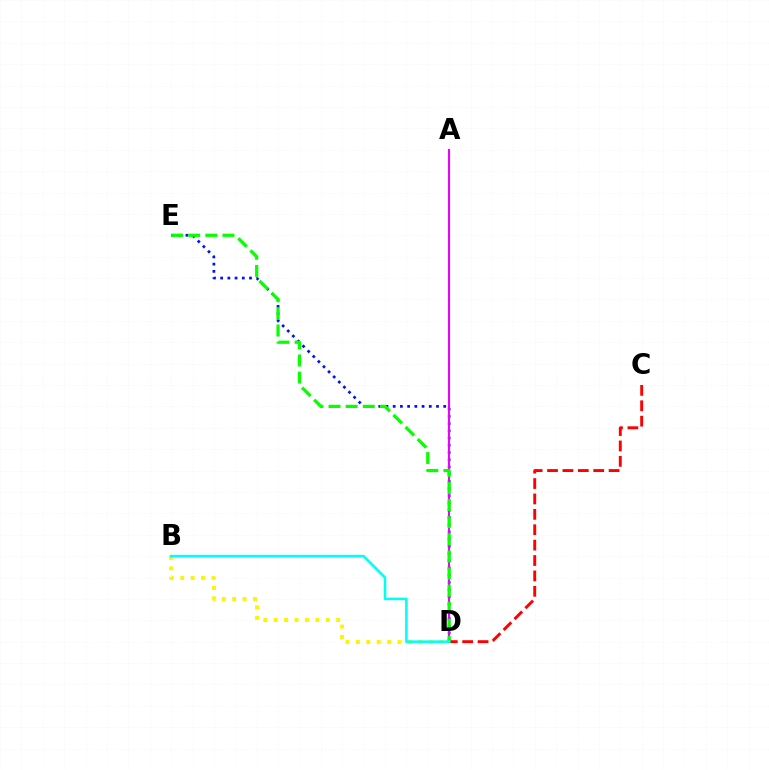{('B', 'D'): [{'color': '#fcf500', 'line_style': 'dotted', 'thickness': 2.83}, {'color': '#00fff6', 'line_style': 'solid', 'thickness': 1.86}], ('C', 'D'): [{'color': '#ff0000', 'line_style': 'dashed', 'thickness': 2.09}], ('D', 'E'): [{'color': '#0010ff', 'line_style': 'dotted', 'thickness': 1.96}, {'color': '#08ff00', 'line_style': 'dashed', 'thickness': 2.33}], ('A', 'D'): [{'color': '#ee00ff', 'line_style': 'solid', 'thickness': 1.51}]}